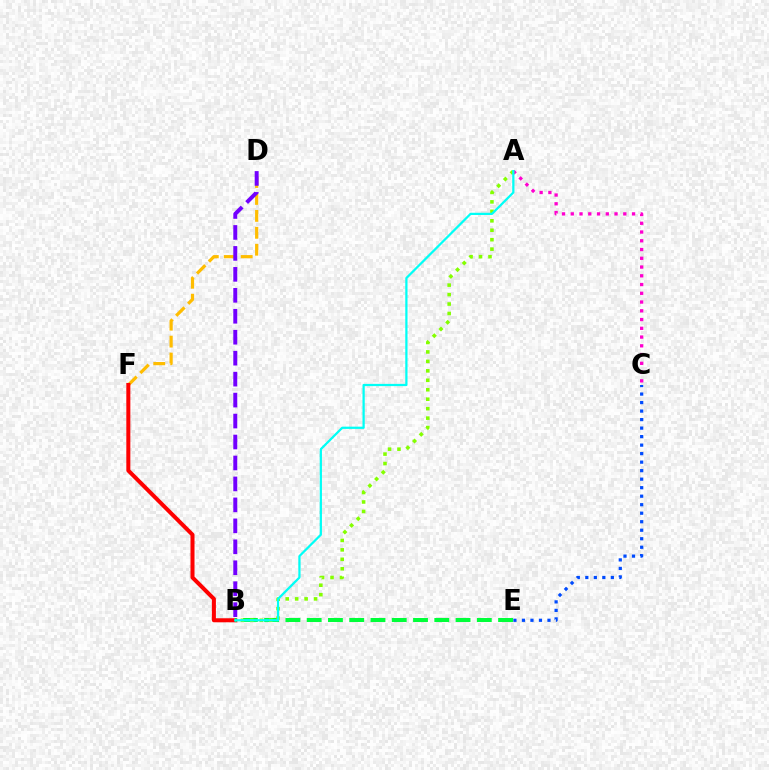{('D', 'F'): [{'color': '#ffbd00', 'line_style': 'dashed', 'thickness': 2.3}], ('B', 'F'): [{'color': '#ff0000', 'line_style': 'solid', 'thickness': 2.9}], ('B', 'E'): [{'color': '#00ff39', 'line_style': 'dashed', 'thickness': 2.89}], ('C', 'E'): [{'color': '#004bff', 'line_style': 'dotted', 'thickness': 2.31}], ('A', 'C'): [{'color': '#ff00cf', 'line_style': 'dotted', 'thickness': 2.38}], ('A', 'B'): [{'color': '#84ff00', 'line_style': 'dotted', 'thickness': 2.57}, {'color': '#00fff6', 'line_style': 'solid', 'thickness': 1.62}], ('B', 'D'): [{'color': '#7200ff', 'line_style': 'dashed', 'thickness': 2.85}]}